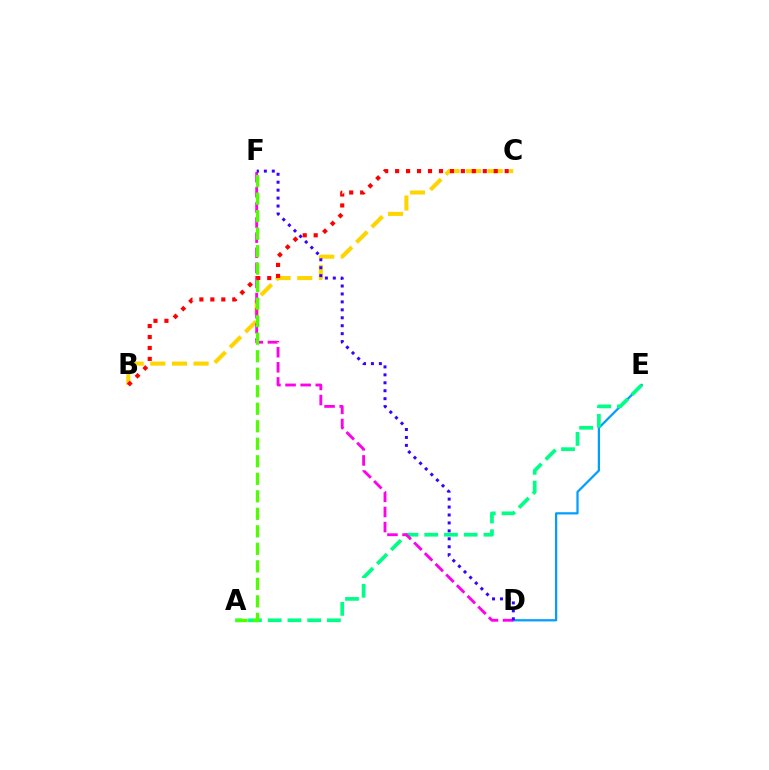{('D', 'E'): [{'color': '#009eff', 'line_style': 'solid', 'thickness': 1.61}], ('B', 'C'): [{'color': '#ffd500', 'line_style': 'dashed', 'thickness': 2.94}, {'color': '#ff0000', 'line_style': 'dotted', 'thickness': 2.98}], ('A', 'E'): [{'color': '#00ff86', 'line_style': 'dashed', 'thickness': 2.68}], ('D', 'F'): [{'color': '#ff00ed', 'line_style': 'dashed', 'thickness': 2.05}, {'color': '#3700ff', 'line_style': 'dotted', 'thickness': 2.16}], ('A', 'F'): [{'color': '#4fff00', 'line_style': 'dashed', 'thickness': 2.38}]}